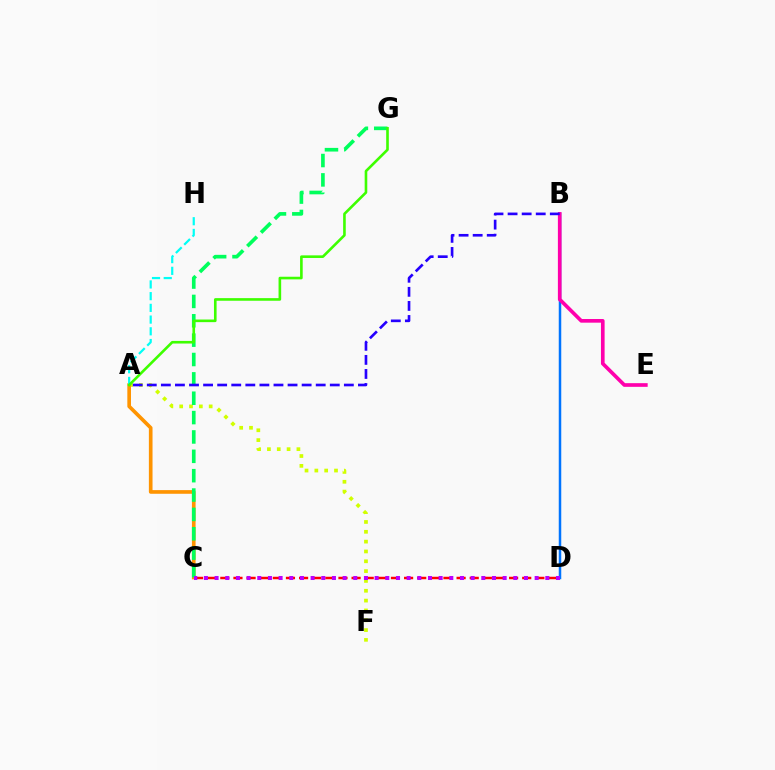{('B', 'D'): [{'color': '#0074ff', 'line_style': 'solid', 'thickness': 1.8}], ('A', 'F'): [{'color': '#d1ff00', 'line_style': 'dotted', 'thickness': 2.67}], ('A', 'C'): [{'color': '#ff9400', 'line_style': 'solid', 'thickness': 2.63}], ('B', 'E'): [{'color': '#ff00ac', 'line_style': 'solid', 'thickness': 2.64}], ('C', 'G'): [{'color': '#00ff5c', 'line_style': 'dashed', 'thickness': 2.63}], ('C', 'D'): [{'color': '#ff0000', 'line_style': 'dashed', 'thickness': 1.78}, {'color': '#b900ff', 'line_style': 'dotted', 'thickness': 2.9}], ('A', 'H'): [{'color': '#00fff6', 'line_style': 'dashed', 'thickness': 1.59}], ('A', 'G'): [{'color': '#3dff00', 'line_style': 'solid', 'thickness': 1.88}], ('A', 'B'): [{'color': '#2500ff', 'line_style': 'dashed', 'thickness': 1.91}]}